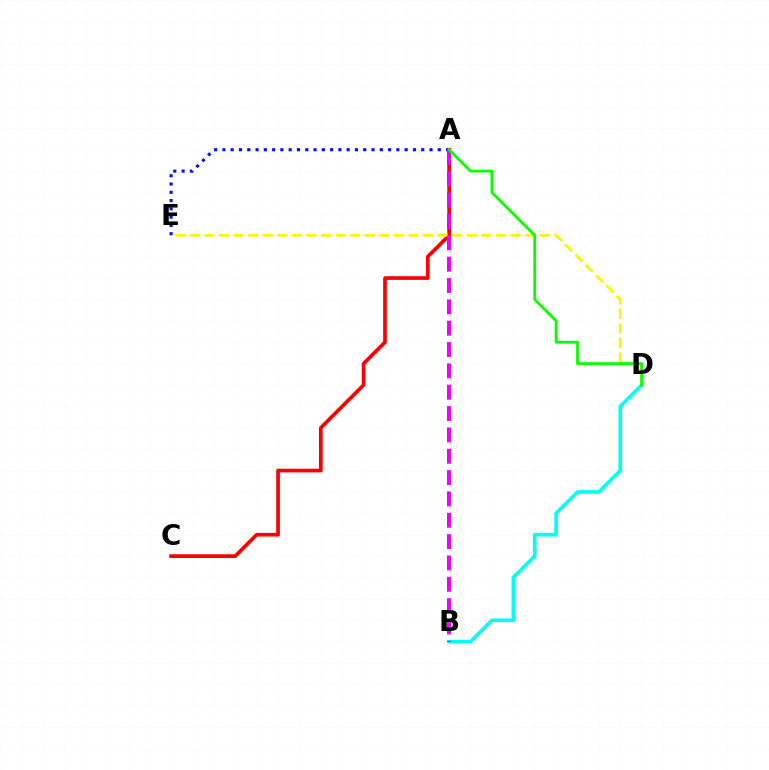{('A', 'E'): [{'color': '#0010ff', 'line_style': 'dotted', 'thickness': 2.25}], ('A', 'C'): [{'color': '#ff0000', 'line_style': 'solid', 'thickness': 2.66}], ('B', 'D'): [{'color': '#00fff6', 'line_style': 'solid', 'thickness': 2.62}], ('D', 'E'): [{'color': '#fcf500', 'line_style': 'dashed', 'thickness': 1.98}], ('A', 'B'): [{'color': '#ee00ff', 'line_style': 'dashed', 'thickness': 2.9}], ('A', 'D'): [{'color': '#08ff00', 'line_style': 'solid', 'thickness': 2.03}]}